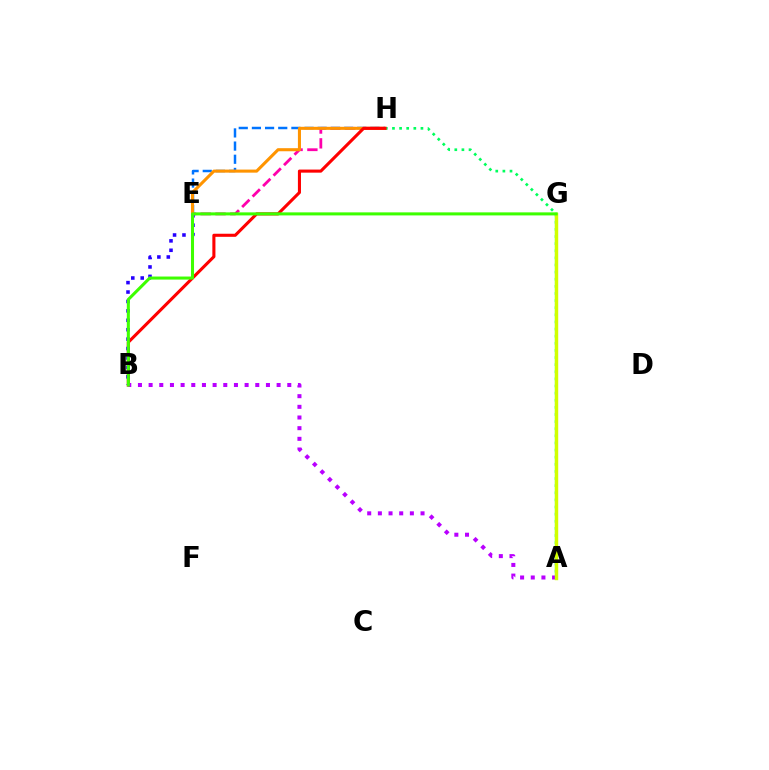{('E', 'H'): [{'color': '#ff00ac', 'line_style': 'dashed', 'thickness': 2.01}, {'color': '#0074ff', 'line_style': 'dashed', 'thickness': 1.79}, {'color': '#ff9400', 'line_style': 'solid', 'thickness': 2.21}], ('A', 'H'): [{'color': '#00ff5c', 'line_style': 'dotted', 'thickness': 1.93}], ('B', 'H'): [{'color': '#ff0000', 'line_style': 'solid', 'thickness': 2.22}], ('B', 'E'): [{'color': '#2500ff', 'line_style': 'dotted', 'thickness': 2.56}], ('A', 'G'): [{'color': '#00fff6', 'line_style': 'solid', 'thickness': 1.59}, {'color': '#d1ff00', 'line_style': 'solid', 'thickness': 2.46}], ('A', 'B'): [{'color': '#b900ff', 'line_style': 'dotted', 'thickness': 2.9}], ('B', 'G'): [{'color': '#3dff00', 'line_style': 'solid', 'thickness': 2.19}]}